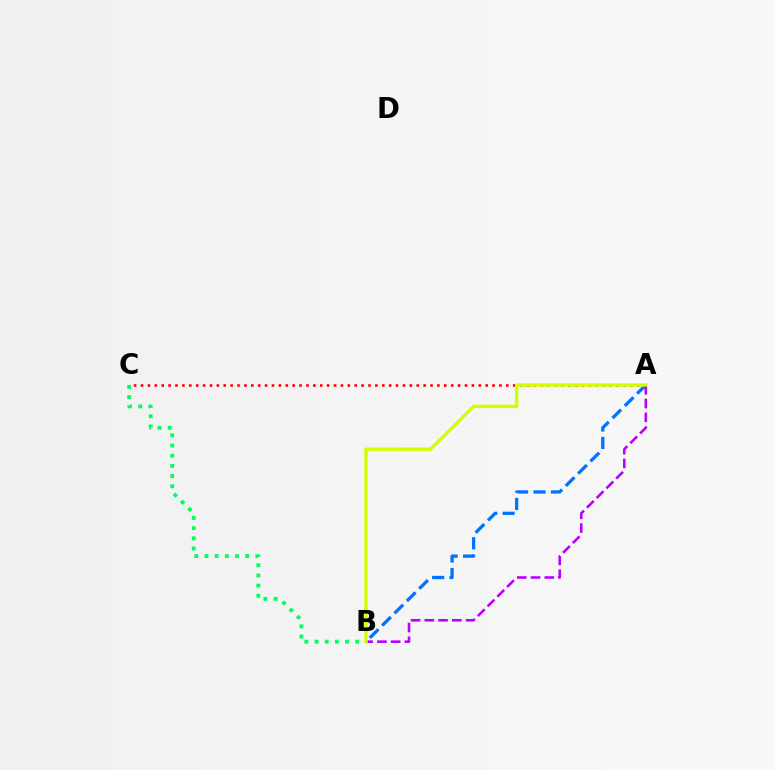{('B', 'C'): [{'color': '#00ff5c', 'line_style': 'dotted', 'thickness': 2.76}], ('A', 'C'): [{'color': '#ff0000', 'line_style': 'dotted', 'thickness': 1.87}], ('A', 'B'): [{'color': '#0074ff', 'line_style': 'dashed', 'thickness': 2.37}, {'color': '#b900ff', 'line_style': 'dashed', 'thickness': 1.87}, {'color': '#d1ff00', 'line_style': 'solid', 'thickness': 2.44}]}